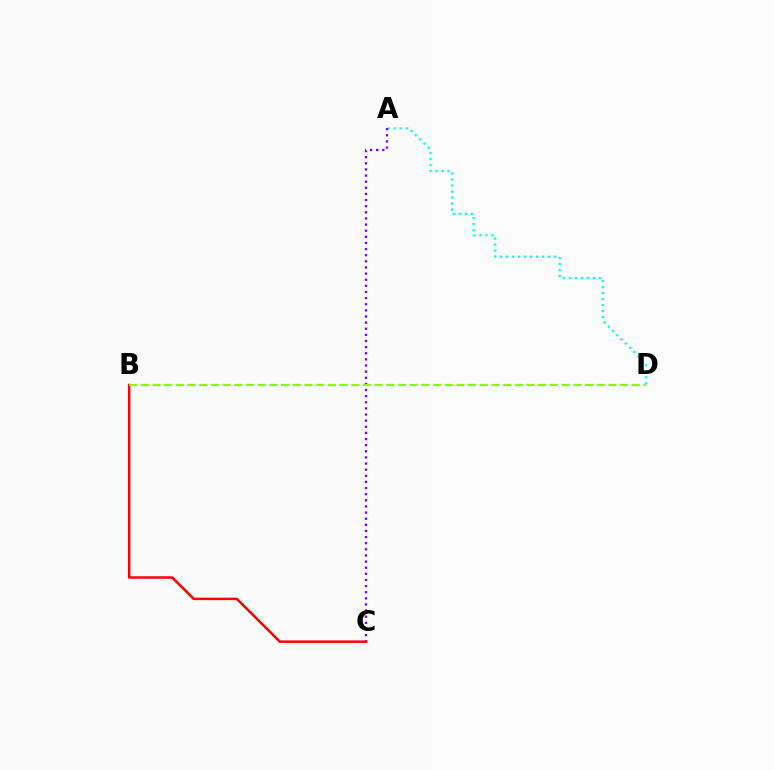{('A', 'D'): [{'color': '#00fff6', 'line_style': 'dotted', 'thickness': 1.63}], ('A', 'C'): [{'color': '#7200ff', 'line_style': 'dotted', 'thickness': 1.66}], ('B', 'C'): [{'color': '#ff0000', 'line_style': 'solid', 'thickness': 1.79}], ('B', 'D'): [{'color': '#84ff00', 'line_style': 'dashed', 'thickness': 1.59}]}